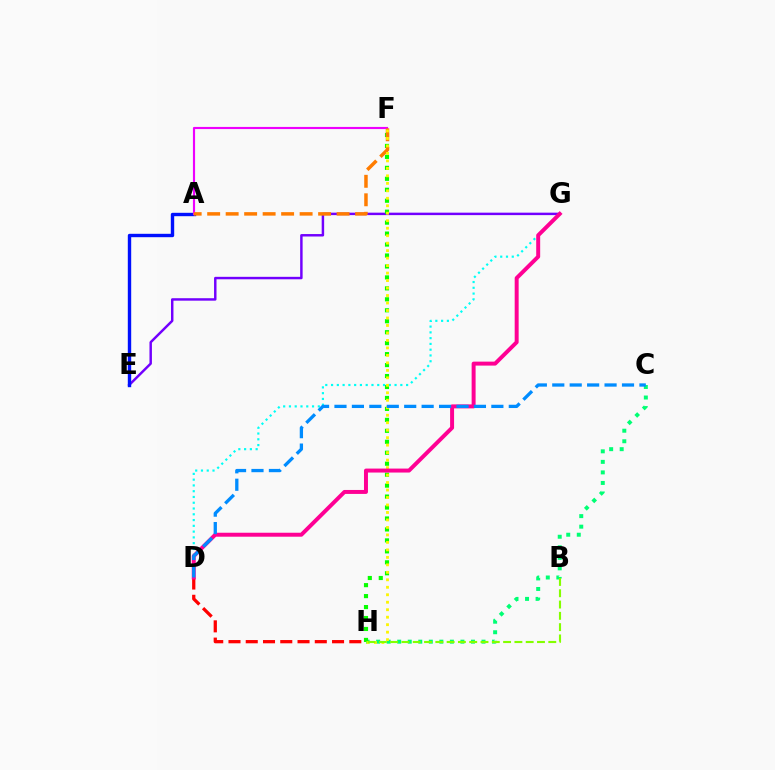{('E', 'G'): [{'color': '#7200ff', 'line_style': 'solid', 'thickness': 1.77}], ('A', 'E'): [{'color': '#0010ff', 'line_style': 'solid', 'thickness': 2.44}], ('C', 'H'): [{'color': '#00ff74', 'line_style': 'dotted', 'thickness': 2.86}], ('A', 'F'): [{'color': '#ee00ff', 'line_style': 'solid', 'thickness': 1.55}, {'color': '#ff7c00', 'line_style': 'dashed', 'thickness': 2.51}], ('F', 'H'): [{'color': '#08ff00', 'line_style': 'dotted', 'thickness': 2.98}, {'color': '#fcf500', 'line_style': 'dotted', 'thickness': 2.03}], ('D', 'G'): [{'color': '#00fff6', 'line_style': 'dotted', 'thickness': 1.57}, {'color': '#ff0094', 'line_style': 'solid', 'thickness': 2.85}], ('D', 'H'): [{'color': '#ff0000', 'line_style': 'dashed', 'thickness': 2.34}], ('B', 'H'): [{'color': '#84ff00', 'line_style': 'dashed', 'thickness': 1.53}], ('C', 'D'): [{'color': '#008cff', 'line_style': 'dashed', 'thickness': 2.37}]}